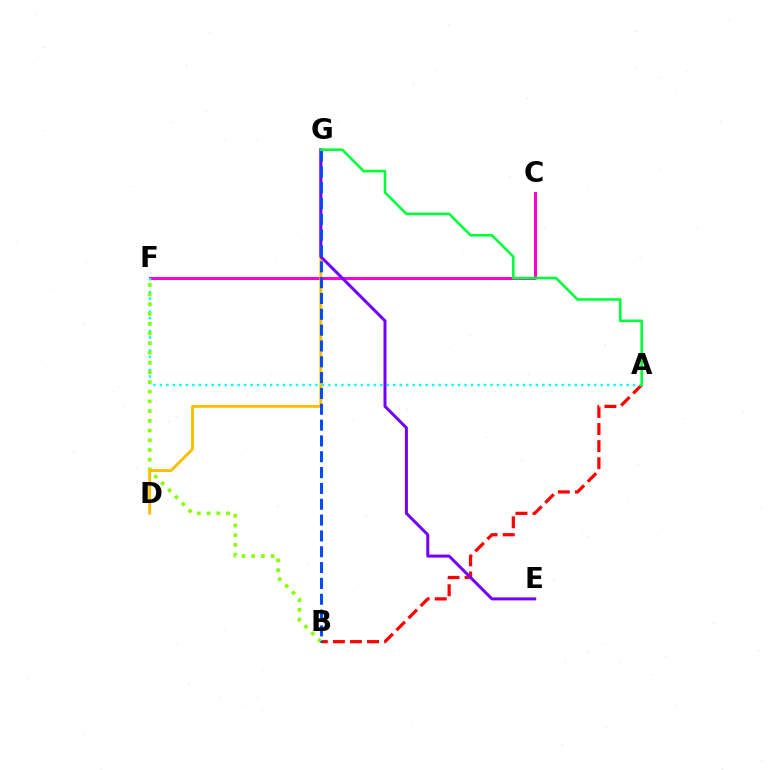{('C', 'F'): [{'color': '#ff00cf', 'line_style': 'solid', 'thickness': 2.12}], ('A', 'B'): [{'color': '#ff0000', 'line_style': 'dashed', 'thickness': 2.32}], ('A', 'F'): [{'color': '#00fff6', 'line_style': 'dotted', 'thickness': 1.76}], ('B', 'F'): [{'color': '#84ff00', 'line_style': 'dotted', 'thickness': 2.64}], ('D', 'G'): [{'color': '#ffbd00', 'line_style': 'solid', 'thickness': 2.05}], ('E', 'G'): [{'color': '#7200ff', 'line_style': 'solid', 'thickness': 2.15}], ('B', 'G'): [{'color': '#004bff', 'line_style': 'dashed', 'thickness': 2.15}], ('A', 'G'): [{'color': '#00ff39', 'line_style': 'solid', 'thickness': 1.87}]}